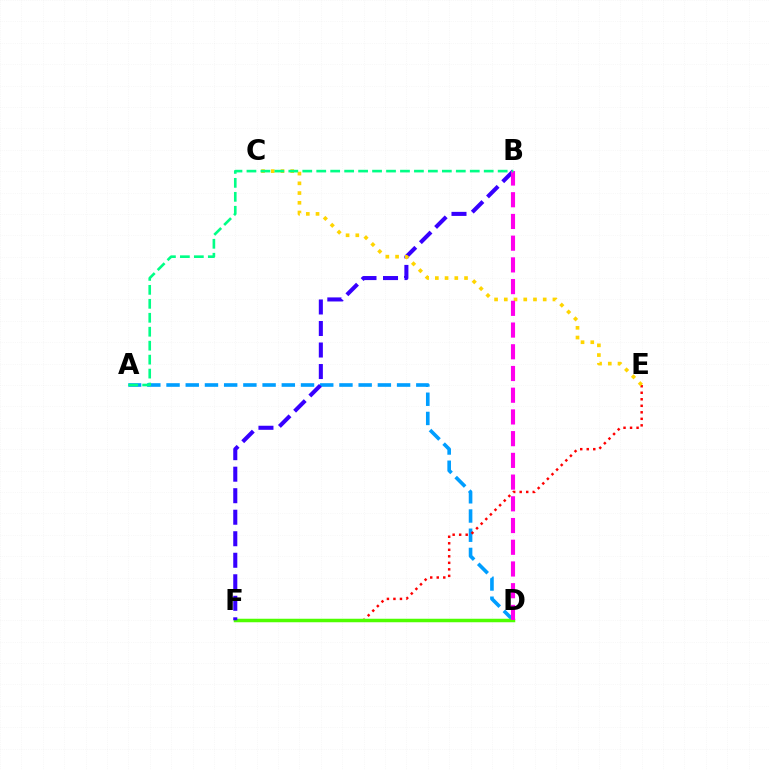{('A', 'D'): [{'color': '#009eff', 'line_style': 'dashed', 'thickness': 2.61}], ('E', 'F'): [{'color': '#ff0000', 'line_style': 'dotted', 'thickness': 1.77}], ('D', 'F'): [{'color': '#4fff00', 'line_style': 'solid', 'thickness': 2.52}], ('B', 'F'): [{'color': '#3700ff', 'line_style': 'dashed', 'thickness': 2.92}], ('C', 'E'): [{'color': '#ffd500', 'line_style': 'dotted', 'thickness': 2.64}], ('B', 'D'): [{'color': '#ff00ed', 'line_style': 'dashed', 'thickness': 2.95}], ('A', 'B'): [{'color': '#00ff86', 'line_style': 'dashed', 'thickness': 1.9}]}